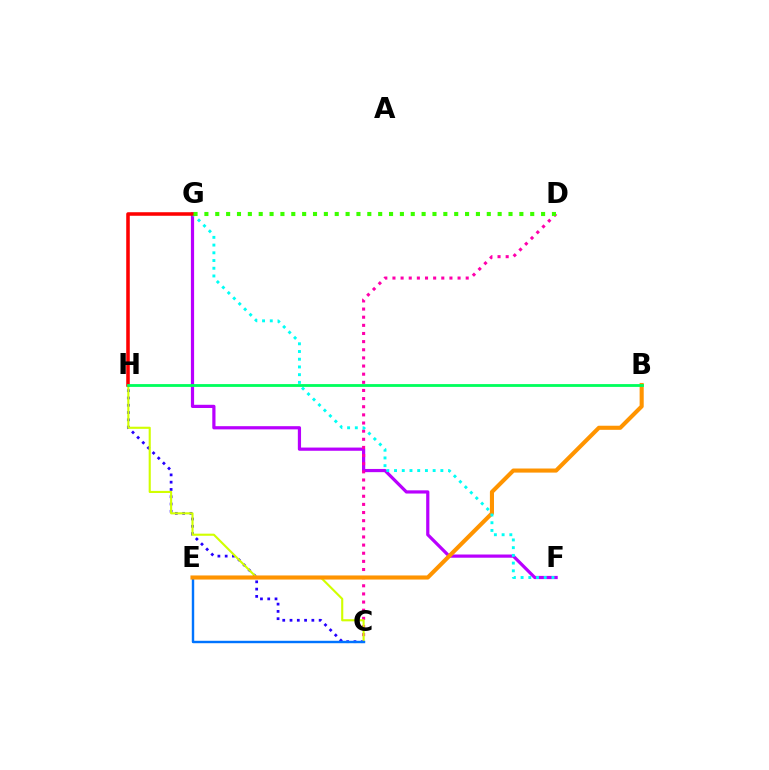{('F', 'G'): [{'color': '#b900ff', 'line_style': 'solid', 'thickness': 2.31}, {'color': '#00fff6', 'line_style': 'dotted', 'thickness': 2.1}], ('C', 'D'): [{'color': '#ff00ac', 'line_style': 'dotted', 'thickness': 2.21}], ('C', 'H'): [{'color': '#2500ff', 'line_style': 'dotted', 'thickness': 1.98}, {'color': '#d1ff00', 'line_style': 'solid', 'thickness': 1.53}], ('C', 'E'): [{'color': '#0074ff', 'line_style': 'solid', 'thickness': 1.75}], ('B', 'E'): [{'color': '#ff9400', 'line_style': 'solid', 'thickness': 2.95}], ('G', 'H'): [{'color': '#ff0000', 'line_style': 'solid', 'thickness': 2.55}], ('D', 'G'): [{'color': '#3dff00', 'line_style': 'dotted', 'thickness': 2.95}], ('B', 'H'): [{'color': '#00ff5c', 'line_style': 'solid', 'thickness': 2.03}]}